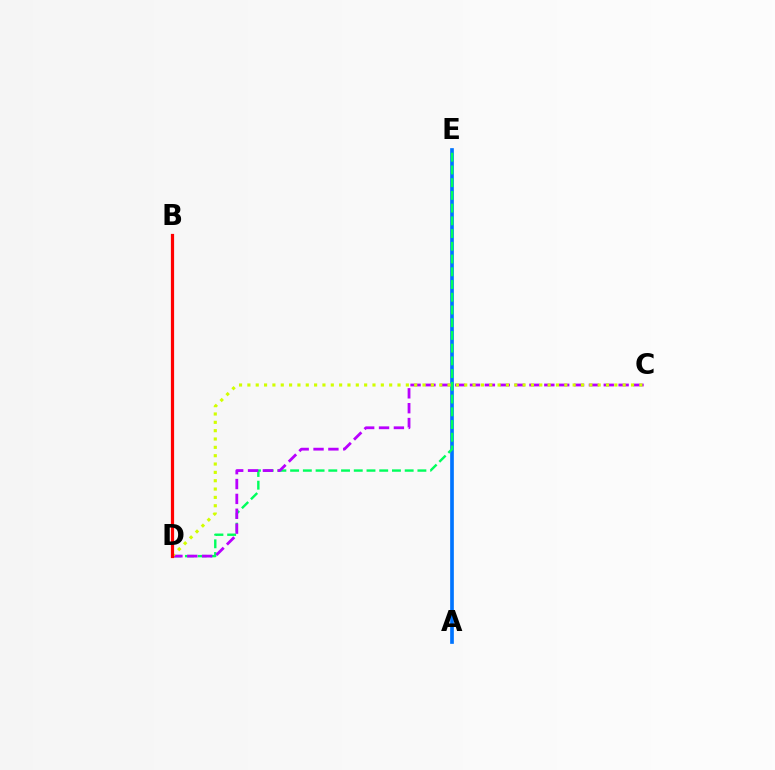{('A', 'E'): [{'color': '#0074ff', 'line_style': 'solid', 'thickness': 2.65}], ('D', 'E'): [{'color': '#00ff5c', 'line_style': 'dashed', 'thickness': 1.73}], ('C', 'D'): [{'color': '#b900ff', 'line_style': 'dashed', 'thickness': 2.02}, {'color': '#d1ff00', 'line_style': 'dotted', 'thickness': 2.27}], ('B', 'D'): [{'color': '#ff0000', 'line_style': 'solid', 'thickness': 2.31}]}